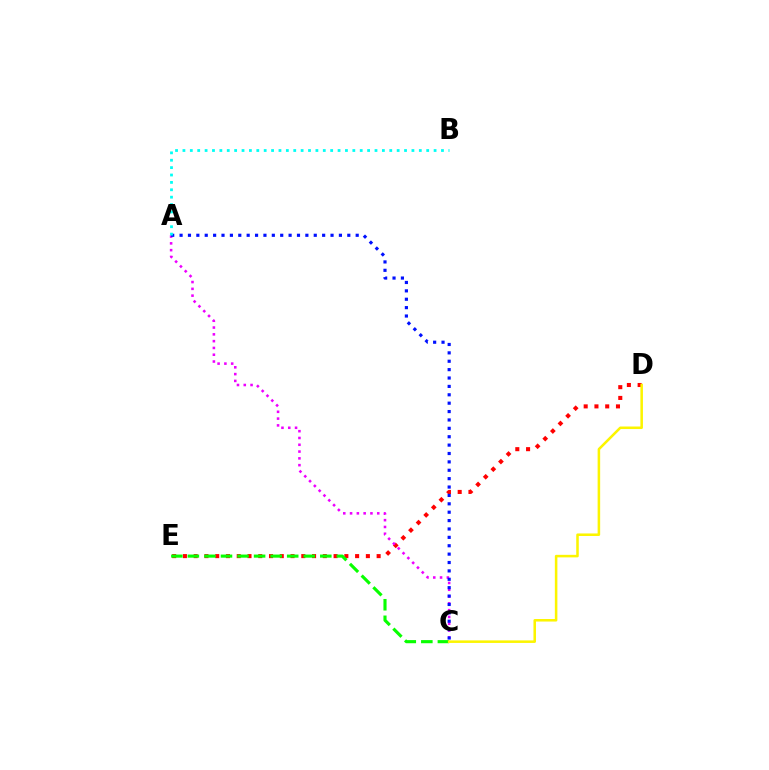{('D', 'E'): [{'color': '#ff0000', 'line_style': 'dotted', 'thickness': 2.92}], ('C', 'E'): [{'color': '#08ff00', 'line_style': 'dashed', 'thickness': 2.25}], ('A', 'C'): [{'color': '#ee00ff', 'line_style': 'dotted', 'thickness': 1.85}, {'color': '#0010ff', 'line_style': 'dotted', 'thickness': 2.28}], ('A', 'B'): [{'color': '#00fff6', 'line_style': 'dotted', 'thickness': 2.01}], ('C', 'D'): [{'color': '#fcf500', 'line_style': 'solid', 'thickness': 1.83}]}